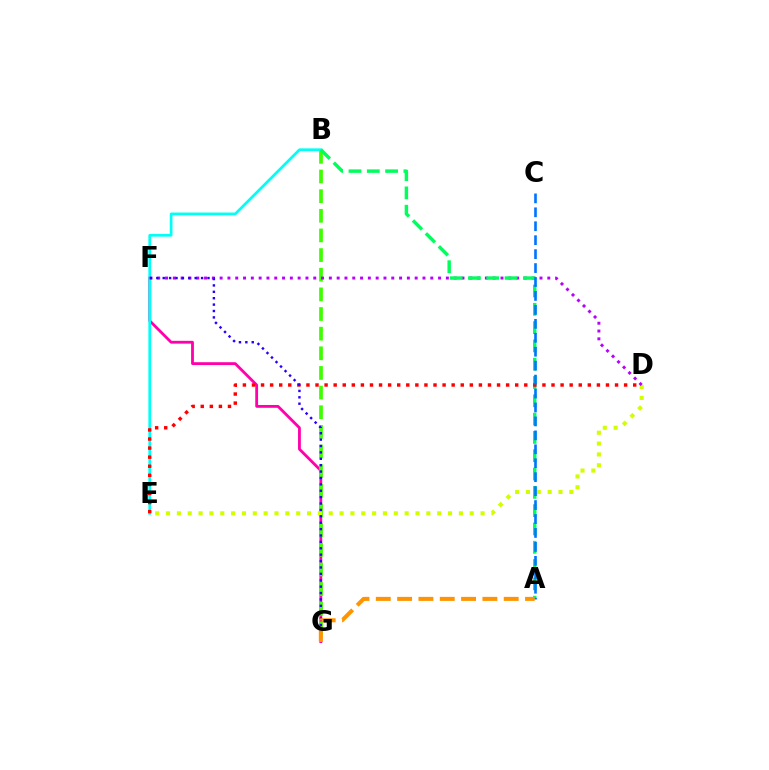{('F', 'G'): [{'color': '#ff00ac', 'line_style': 'solid', 'thickness': 2.02}, {'color': '#2500ff', 'line_style': 'dotted', 'thickness': 1.74}], ('B', 'G'): [{'color': '#3dff00', 'line_style': 'dashed', 'thickness': 2.67}], ('B', 'E'): [{'color': '#00fff6', 'line_style': 'solid', 'thickness': 1.96}], ('D', 'E'): [{'color': '#d1ff00', 'line_style': 'dotted', 'thickness': 2.95}, {'color': '#ff0000', 'line_style': 'dotted', 'thickness': 2.47}], ('D', 'F'): [{'color': '#b900ff', 'line_style': 'dotted', 'thickness': 2.12}], ('A', 'B'): [{'color': '#00ff5c', 'line_style': 'dashed', 'thickness': 2.49}], ('A', 'C'): [{'color': '#0074ff', 'line_style': 'dashed', 'thickness': 1.89}], ('A', 'G'): [{'color': '#ff9400', 'line_style': 'dashed', 'thickness': 2.9}]}